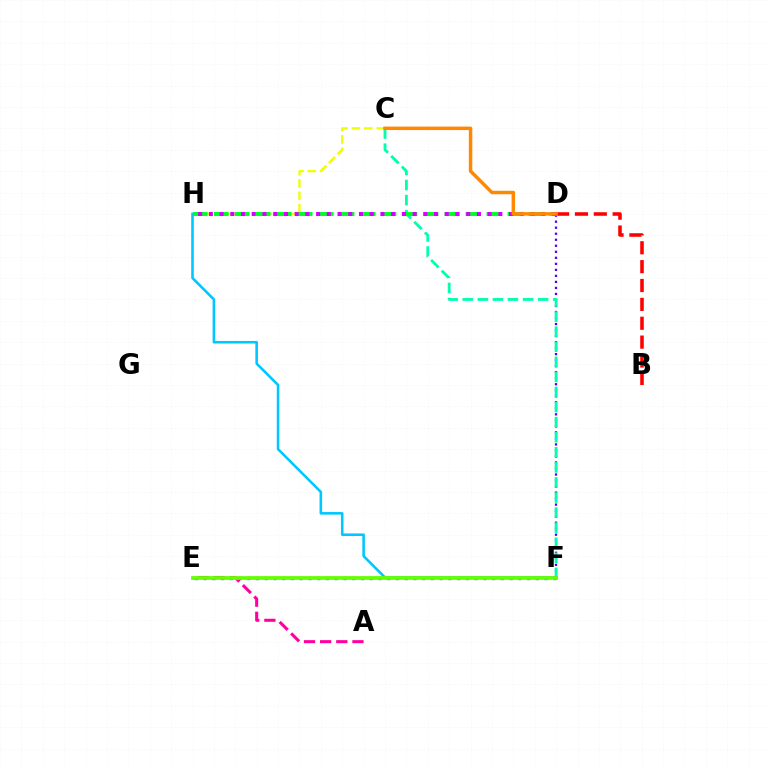{('D', 'F'): [{'color': '#4f00ff', 'line_style': 'dotted', 'thickness': 1.64}], ('C', 'F'): [{'color': '#00ffaf', 'line_style': 'dashed', 'thickness': 2.05}], ('B', 'D'): [{'color': '#ff0000', 'line_style': 'dashed', 'thickness': 2.56}], ('E', 'F'): [{'color': '#003fff', 'line_style': 'dotted', 'thickness': 2.38}, {'color': '#66ff00', 'line_style': 'solid', 'thickness': 2.71}], ('C', 'H'): [{'color': '#eeff00', 'line_style': 'dashed', 'thickness': 1.68}], ('D', 'H'): [{'color': '#00ff27', 'line_style': 'dashed', 'thickness': 2.85}, {'color': '#d600ff', 'line_style': 'dotted', 'thickness': 2.91}], ('A', 'E'): [{'color': '#ff00a0', 'line_style': 'dashed', 'thickness': 2.2}], ('F', 'H'): [{'color': '#00c7ff', 'line_style': 'solid', 'thickness': 1.86}], ('C', 'D'): [{'color': '#ff8800', 'line_style': 'solid', 'thickness': 2.5}]}